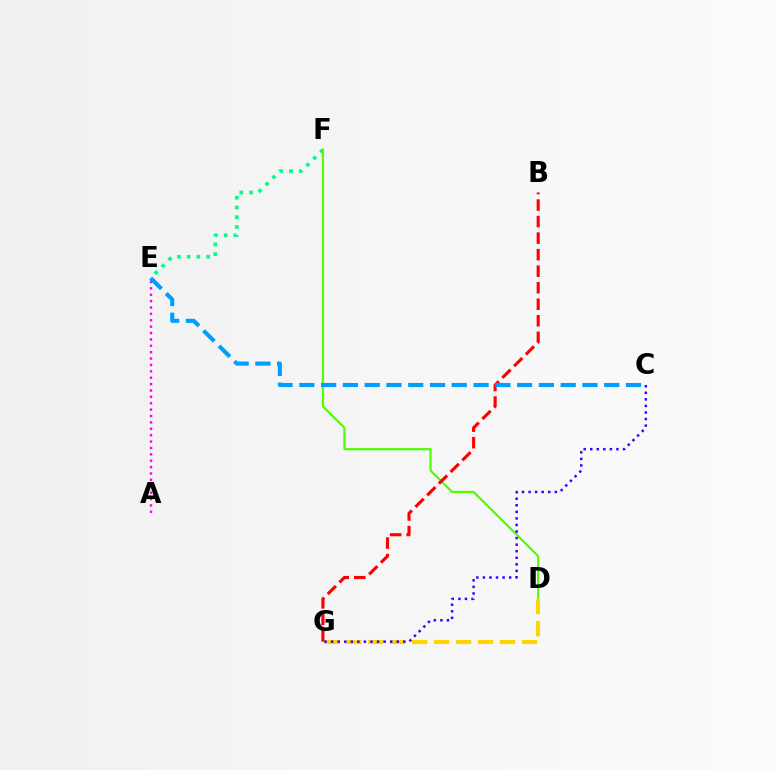{('E', 'F'): [{'color': '#00ff86', 'line_style': 'dotted', 'thickness': 2.65}], ('D', 'F'): [{'color': '#4fff00', 'line_style': 'solid', 'thickness': 1.59}], ('D', 'G'): [{'color': '#ffd500', 'line_style': 'dashed', 'thickness': 2.98}], ('A', 'E'): [{'color': '#ff00ed', 'line_style': 'dotted', 'thickness': 1.73}], ('B', 'G'): [{'color': '#ff0000', 'line_style': 'dashed', 'thickness': 2.25}], ('C', 'G'): [{'color': '#3700ff', 'line_style': 'dotted', 'thickness': 1.78}], ('C', 'E'): [{'color': '#009eff', 'line_style': 'dashed', 'thickness': 2.96}]}